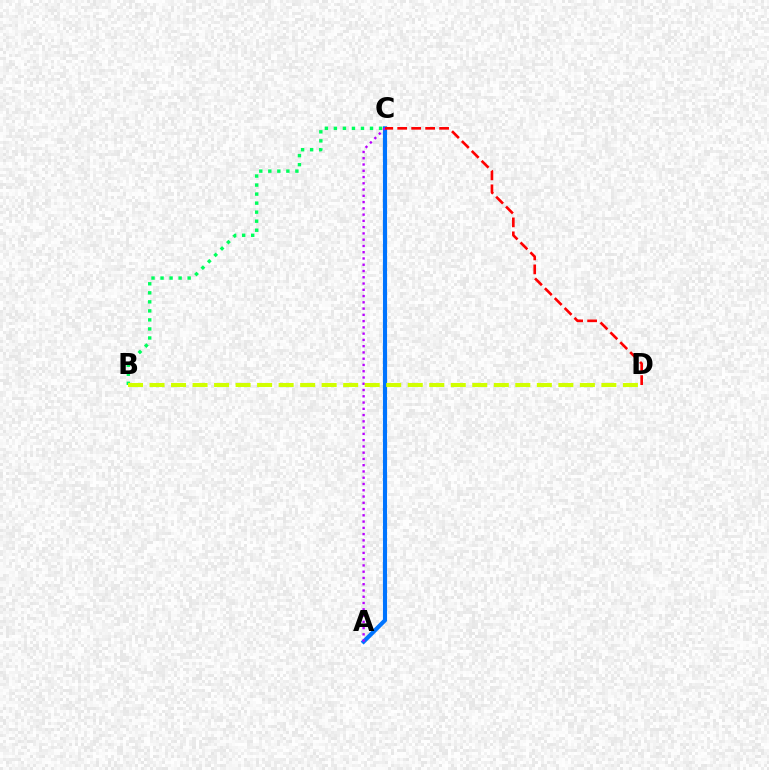{('B', 'C'): [{'color': '#00ff5c', 'line_style': 'dotted', 'thickness': 2.45}], ('A', 'C'): [{'color': '#0074ff', 'line_style': 'solid', 'thickness': 2.97}, {'color': '#b900ff', 'line_style': 'dotted', 'thickness': 1.7}], ('B', 'D'): [{'color': '#d1ff00', 'line_style': 'dashed', 'thickness': 2.92}], ('C', 'D'): [{'color': '#ff0000', 'line_style': 'dashed', 'thickness': 1.9}]}